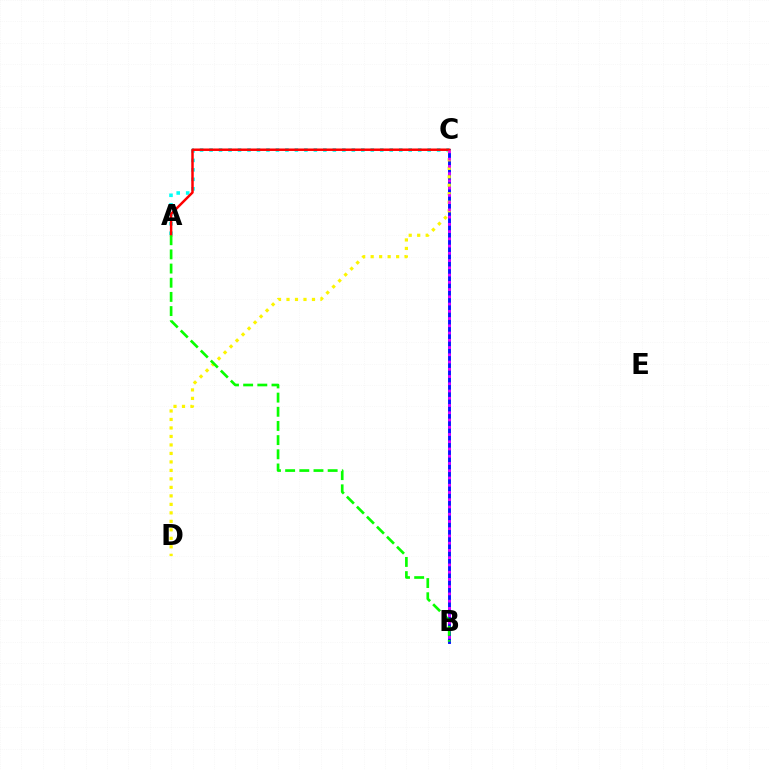{('A', 'C'): [{'color': '#00fff6', 'line_style': 'dotted', 'thickness': 2.58}, {'color': '#ff0000', 'line_style': 'solid', 'thickness': 1.78}], ('B', 'C'): [{'color': '#0010ff', 'line_style': 'solid', 'thickness': 2.08}, {'color': '#ee00ff', 'line_style': 'dotted', 'thickness': 1.97}], ('C', 'D'): [{'color': '#fcf500', 'line_style': 'dotted', 'thickness': 2.31}], ('A', 'B'): [{'color': '#08ff00', 'line_style': 'dashed', 'thickness': 1.93}]}